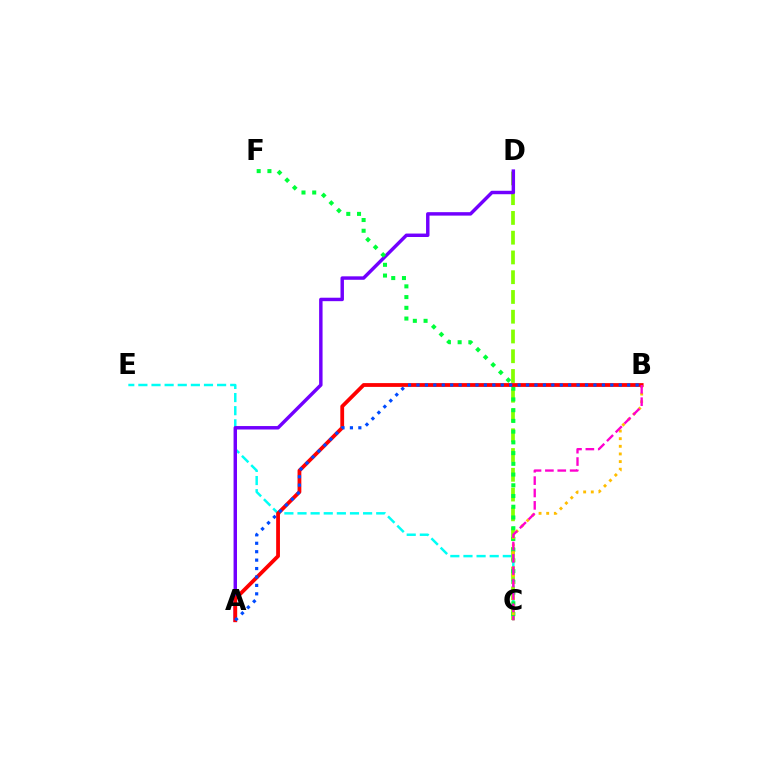{('C', 'E'): [{'color': '#00fff6', 'line_style': 'dashed', 'thickness': 1.78}], ('C', 'D'): [{'color': '#84ff00', 'line_style': 'dashed', 'thickness': 2.68}], ('A', 'D'): [{'color': '#7200ff', 'line_style': 'solid', 'thickness': 2.48}], ('C', 'F'): [{'color': '#00ff39', 'line_style': 'dotted', 'thickness': 2.92}], ('B', 'C'): [{'color': '#ffbd00', 'line_style': 'dotted', 'thickness': 2.07}, {'color': '#ff00cf', 'line_style': 'dashed', 'thickness': 1.68}], ('A', 'B'): [{'color': '#ff0000', 'line_style': 'solid', 'thickness': 2.73}, {'color': '#004bff', 'line_style': 'dotted', 'thickness': 2.29}]}